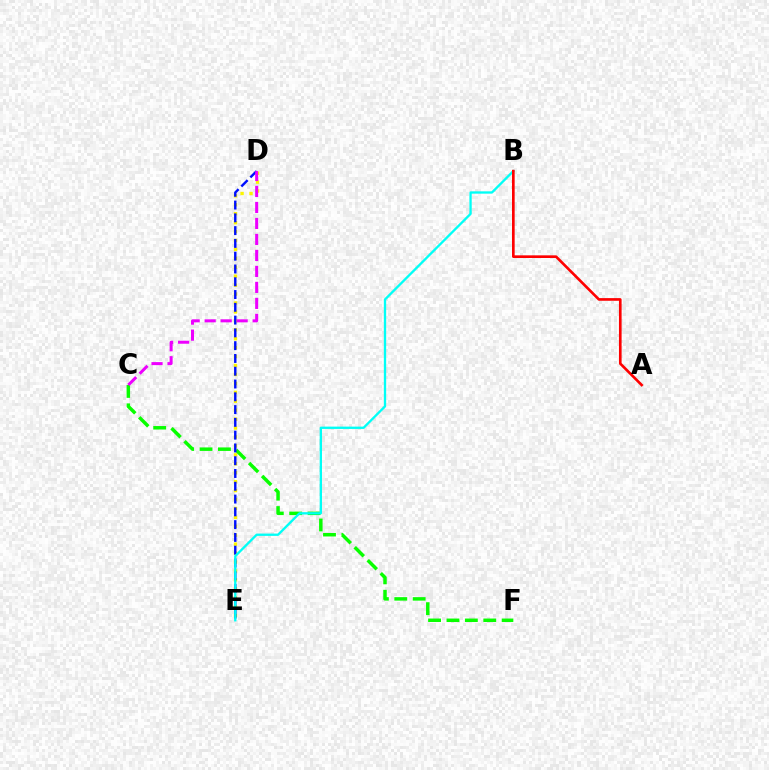{('D', 'E'): [{'color': '#fcf500', 'line_style': 'dotted', 'thickness': 2.43}, {'color': '#0010ff', 'line_style': 'dashed', 'thickness': 1.74}], ('C', 'F'): [{'color': '#08ff00', 'line_style': 'dashed', 'thickness': 2.5}], ('C', 'D'): [{'color': '#ee00ff', 'line_style': 'dashed', 'thickness': 2.17}], ('B', 'E'): [{'color': '#00fff6', 'line_style': 'solid', 'thickness': 1.67}], ('A', 'B'): [{'color': '#ff0000', 'line_style': 'solid', 'thickness': 1.91}]}